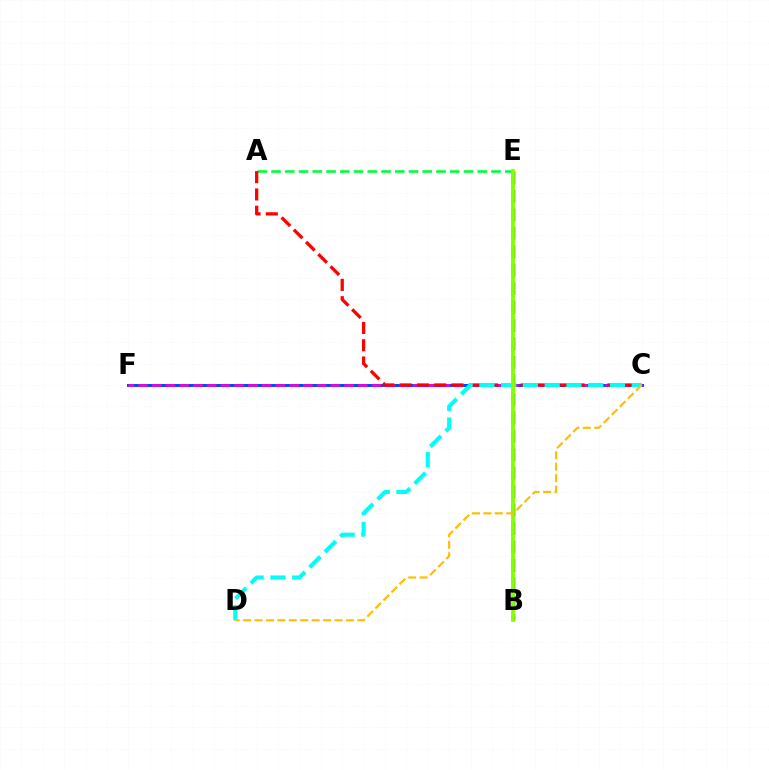{('C', 'F'): [{'color': '#004bff', 'line_style': 'solid', 'thickness': 2.15}, {'color': '#ff00cf', 'line_style': 'dashed', 'thickness': 1.87}], ('B', 'E'): [{'color': '#7200ff', 'line_style': 'dashed', 'thickness': 2.51}, {'color': '#84ff00', 'line_style': 'solid', 'thickness': 2.73}], ('A', 'E'): [{'color': '#00ff39', 'line_style': 'dashed', 'thickness': 1.87}], ('A', 'C'): [{'color': '#ff0000', 'line_style': 'dashed', 'thickness': 2.35}], ('C', 'D'): [{'color': '#00fff6', 'line_style': 'dashed', 'thickness': 2.96}, {'color': '#ffbd00', 'line_style': 'dashed', 'thickness': 1.55}]}